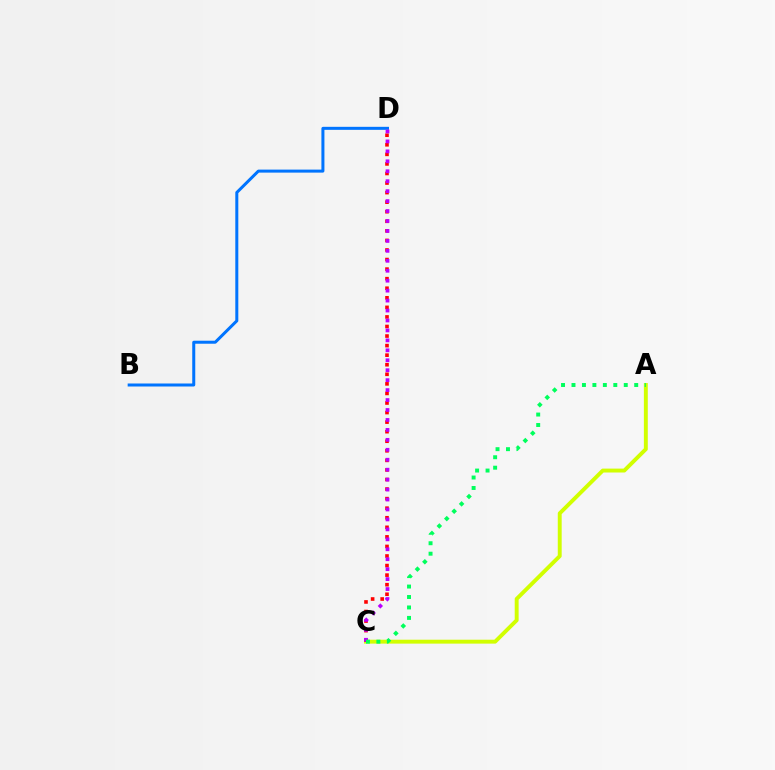{('B', 'D'): [{'color': '#0074ff', 'line_style': 'solid', 'thickness': 2.17}], ('A', 'C'): [{'color': '#d1ff00', 'line_style': 'solid', 'thickness': 2.81}, {'color': '#00ff5c', 'line_style': 'dotted', 'thickness': 2.84}], ('C', 'D'): [{'color': '#ff0000', 'line_style': 'dotted', 'thickness': 2.6}, {'color': '#b900ff', 'line_style': 'dotted', 'thickness': 2.7}]}